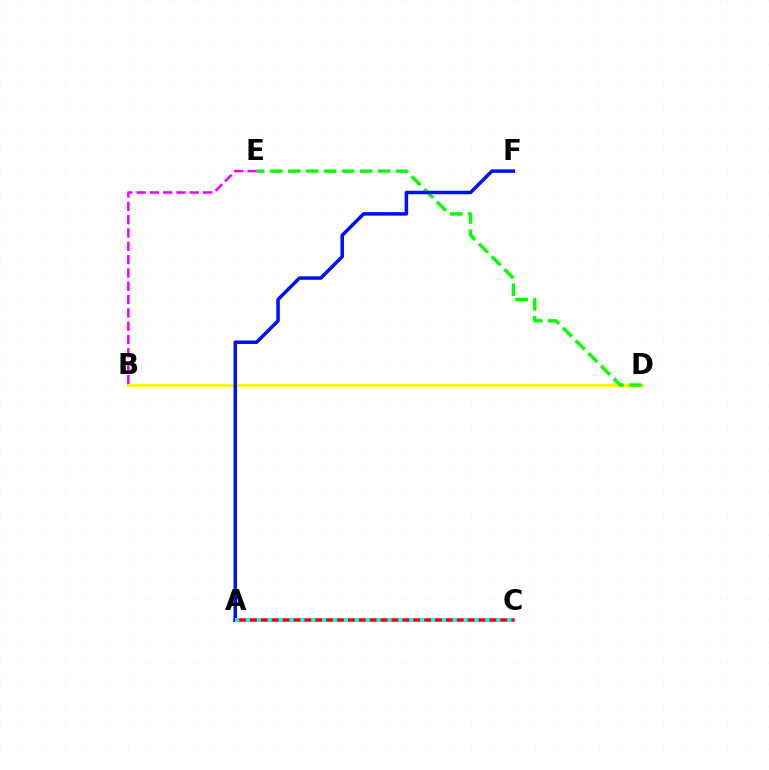{('B', 'D'): [{'color': '#fcf500', 'line_style': 'solid', 'thickness': 1.97}], ('D', 'E'): [{'color': '#08ff00', 'line_style': 'dashed', 'thickness': 2.44}], ('A', 'C'): [{'color': '#ff0000', 'line_style': 'solid', 'thickness': 2.53}, {'color': '#00fff6', 'line_style': 'dotted', 'thickness': 2.96}], ('B', 'E'): [{'color': '#ee00ff', 'line_style': 'dashed', 'thickness': 1.81}], ('A', 'F'): [{'color': '#0010ff', 'line_style': 'solid', 'thickness': 2.53}]}